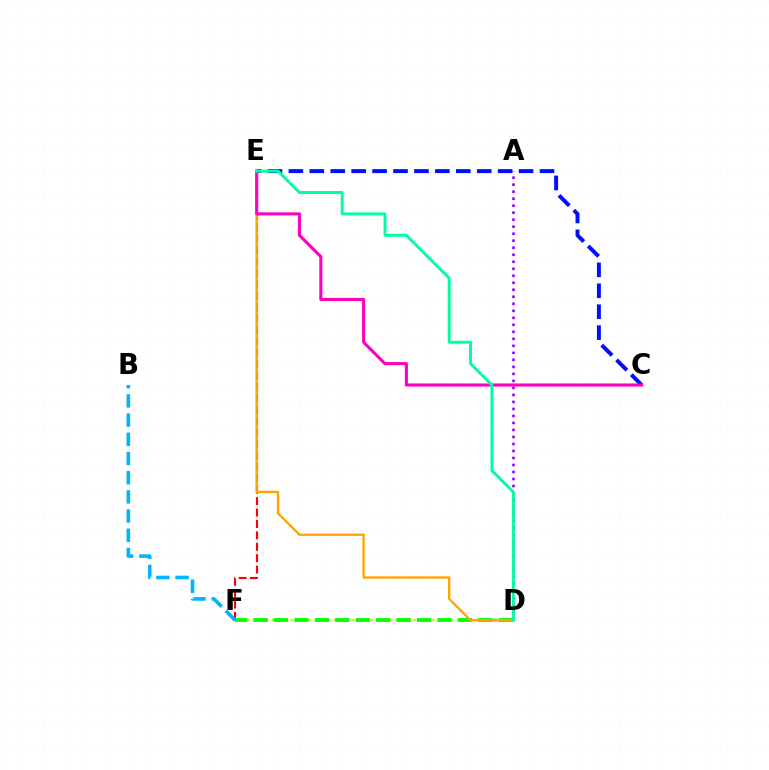{('D', 'F'): [{'color': '#b3ff00', 'line_style': 'dotted', 'thickness': 1.67}, {'color': '#08ff00', 'line_style': 'dashed', 'thickness': 2.78}], ('A', 'D'): [{'color': '#9b00ff', 'line_style': 'dotted', 'thickness': 1.9}], ('E', 'F'): [{'color': '#ff0000', 'line_style': 'dashed', 'thickness': 1.55}], ('C', 'E'): [{'color': '#0010ff', 'line_style': 'dashed', 'thickness': 2.84}, {'color': '#ff00bd', 'line_style': 'solid', 'thickness': 2.22}], ('D', 'E'): [{'color': '#ffa500', 'line_style': 'solid', 'thickness': 1.69}, {'color': '#00ff9d', 'line_style': 'solid', 'thickness': 2.12}], ('B', 'F'): [{'color': '#00b5ff', 'line_style': 'dashed', 'thickness': 2.61}]}